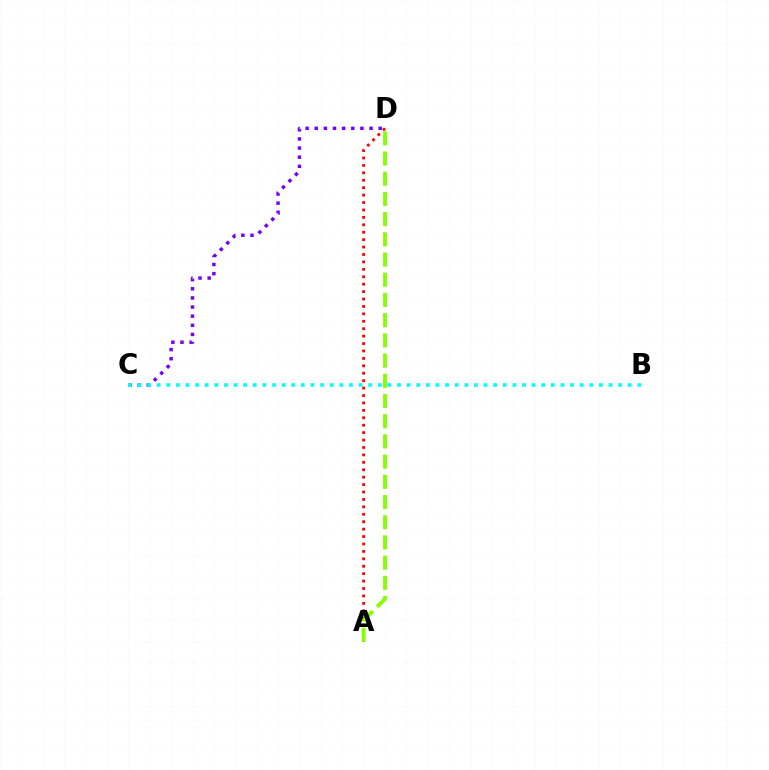{('A', 'D'): [{'color': '#ff0000', 'line_style': 'dotted', 'thickness': 2.02}, {'color': '#84ff00', 'line_style': 'dashed', 'thickness': 2.75}], ('C', 'D'): [{'color': '#7200ff', 'line_style': 'dotted', 'thickness': 2.48}], ('B', 'C'): [{'color': '#00fff6', 'line_style': 'dotted', 'thickness': 2.61}]}